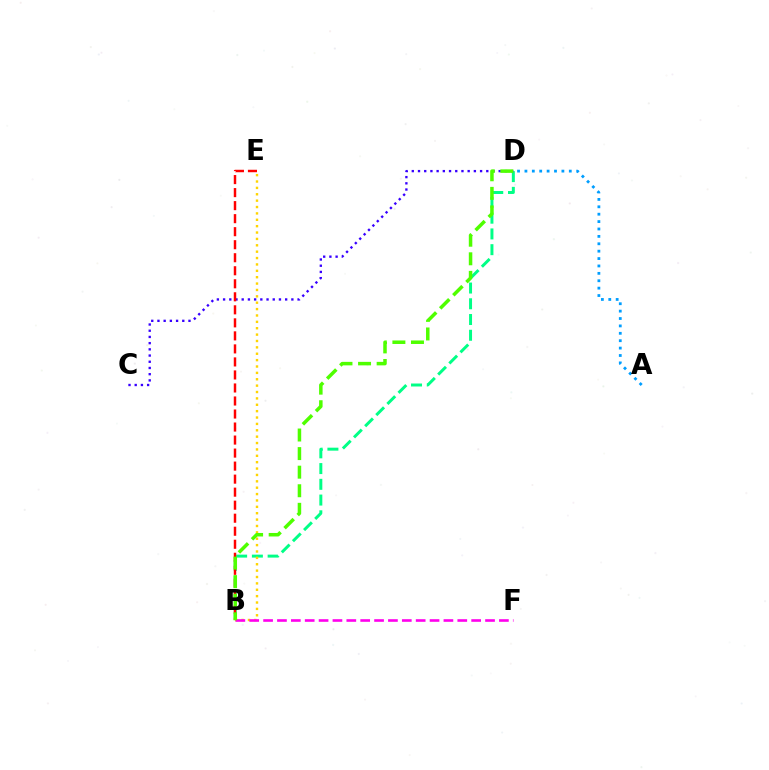{('B', 'D'): [{'color': '#00ff86', 'line_style': 'dashed', 'thickness': 2.14}, {'color': '#4fff00', 'line_style': 'dashed', 'thickness': 2.52}], ('B', 'E'): [{'color': '#ffd500', 'line_style': 'dotted', 'thickness': 1.73}, {'color': '#ff0000', 'line_style': 'dashed', 'thickness': 1.77}], ('C', 'D'): [{'color': '#3700ff', 'line_style': 'dotted', 'thickness': 1.69}], ('B', 'F'): [{'color': '#ff00ed', 'line_style': 'dashed', 'thickness': 1.88}], ('A', 'D'): [{'color': '#009eff', 'line_style': 'dotted', 'thickness': 2.01}]}